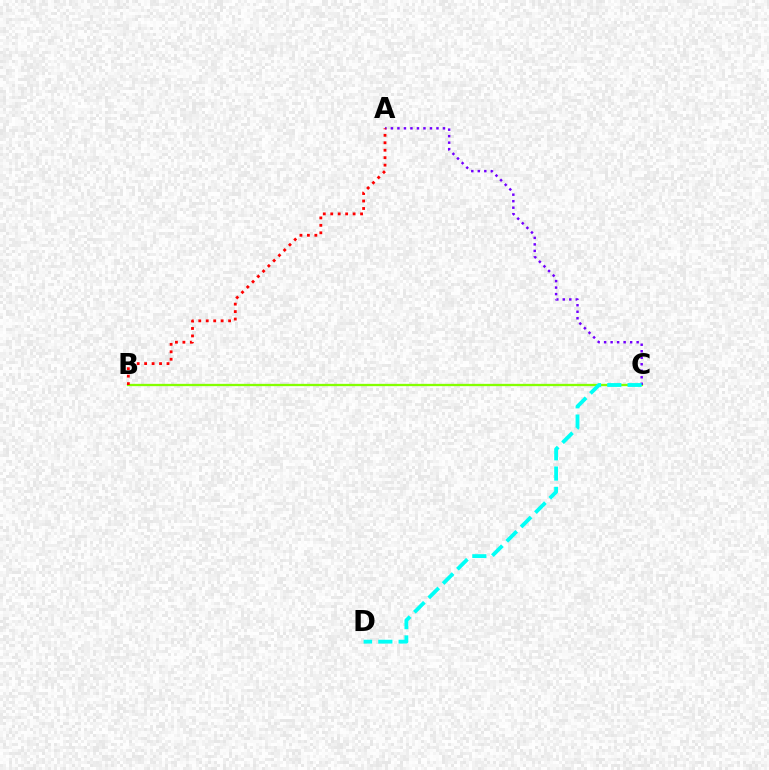{('B', 'C'): [{'color': '#84ff00', 'line_style': 'solid', 'thickness': 1.66}], ('A', 'C'): [{'color': '#7200ff', 'line_style': 'dotted', 'thickness': 1.77}], ('A', 'B'): [{'color': '#ff0000', 'line_style': 'dotted', 'thickness': 2.03}], ('C', 'D'): [{'color': '#00fff6', 'line_style': 'dashed', 'thickness': 2.76}]}